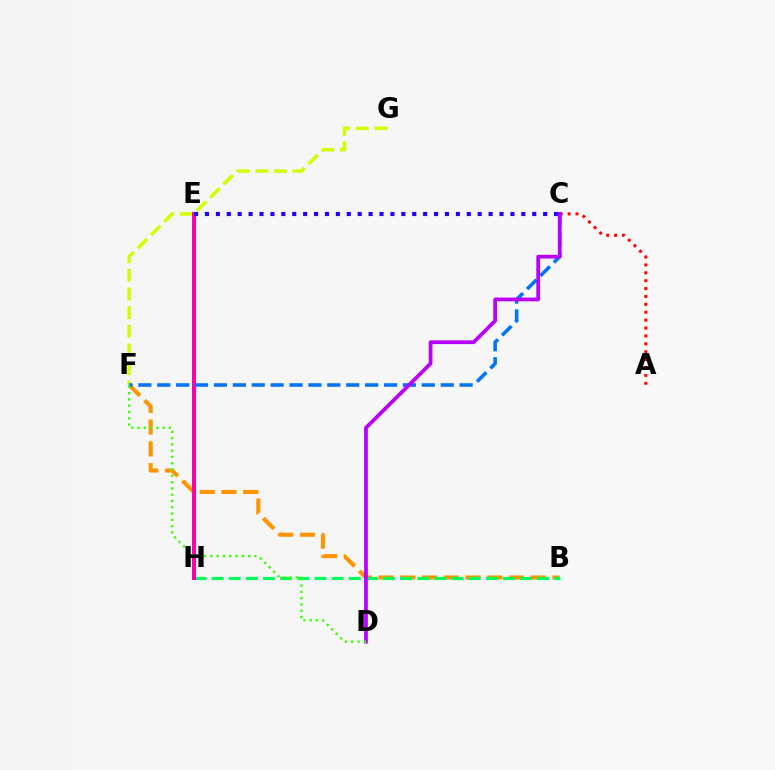{('A', 'C'): [{'color': '#ff0000', 'line_style': 'dotted', 'thickness': 2.14}], ('B', 'F'): [{'color': '#ff9400', 'line_style': 'dashed', 'thickness': 2.95}], ('E', 'H'): [{'color': '#00fff6', 'line_style': 'dotted', 'thickness': 1.84}, {'color': '#ff00ac', 'line_style': 'solid', 'thickness': 2.88}], ('F', 'G'): [{'color': '#d1ff00', 'line_style': 'dashed', 'thickness': 2.54}], ('B', 'H'): [{'color': '#00ff5c', 'line_style': 'dashed', 'thickness': 2.33}], ('C', 'F'): [{'color': '#0074ff', 'line_style': 'dashed', 'thickness': 2.57}], ('C', 'D'): [{'color': '#b900ff', 'line_style': 'solid', 'thickness': 2.7}], ('D', 'F'): [{'color': '#3dff00', 'line_style': 'dotted', 'thickness': 1.71}], ('C', 'E'): [{'color': '#2500ff', 'line_style': 'dotted', 'thickness': 2.96}]}